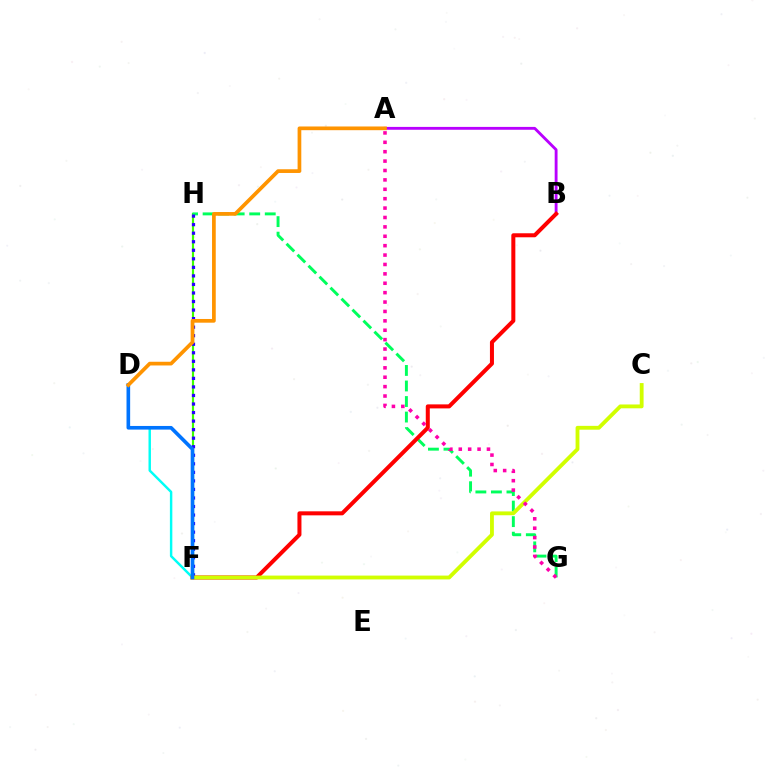{('F', 'H'): [{'color': '#3dff00', 'line_style': 'solid', 'thickness': 1.56}, {'color': '#2500ff', 'line_style': 'dotted', 'thickness': 2.32}], ('A', 'B'): [{'color': '#b900ff', 'line_style': 'solid', 'thickness': 2.06}], ('G', 'H'): [{'color': '#00ff5c', 'line_style': 'dashed', 'thickness': 2.11}], ('D', 'F'): [{'color': '#00fff6', 'line_style': 'solid', 'thickness': 1.76}, {'color': '#0074ff', 'line_style': 'solid', 'thickness': 2.62}], ('B', 'F'): [{'color': '#ff0000', 'line_style': 'solid', 'thickness': 2.89}], ('C', 'F'): [{'color': '#d1ff00', 'line_style': 'solid', 'thickness': 2.76}], ('A', 'G'): [{'color': '#ff00ac', 'line_style': 'dotted', 'thickness': 2.55}], ('A', 'D'): [{'color': '#ff9400', 'line_style': 'solid', 'thickness': 2.67}]}